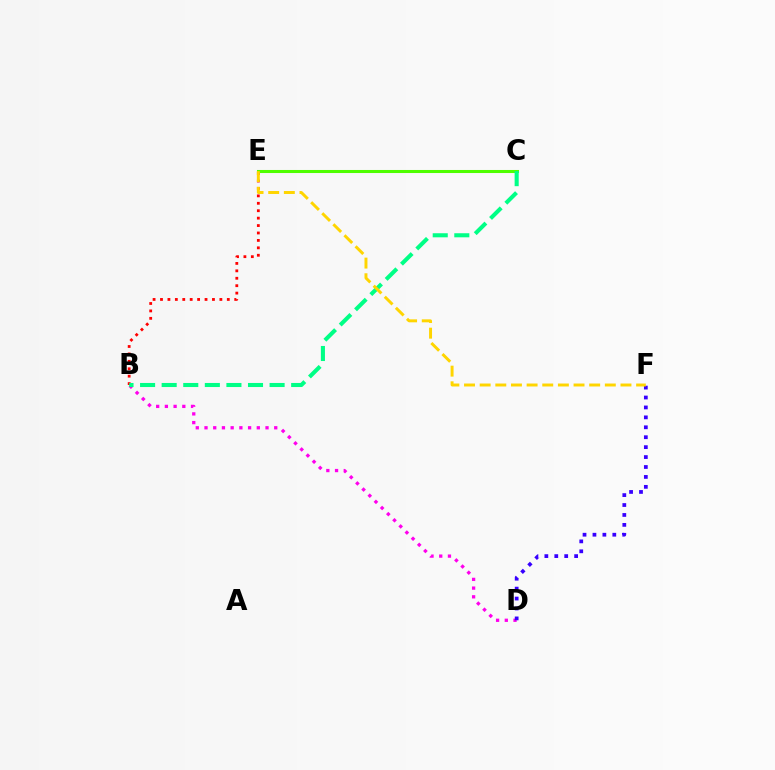{('C', 'E'): [{'color': '#009eff', 'line_style': 'dotted', 'thickness': 2.0}, {'color': '#4fff00', 'line_style': 'solid', 'thickness': 2.2}], ('B', 'D'): [{'color': '#ff00ed', 'line_style': 'dotted', 'thickness': 2.37}], ('B', 'E'): [{'color': '#ff0000', 'line_style': 'dotted', 'thickness': 2.02}], ('D', 'F'): [{'color': '#3700ff', 'line_style': 'dotted', 'thickness': 2.7}], ('B', 'C'): [{'color': '#00ff86', 'line_style': 'dashed', 'thickness': 2.93}], ('E', 'F'): [{'color': '#ffd500', 'line_style': 'dashed', 'thickness': 2.13}]}